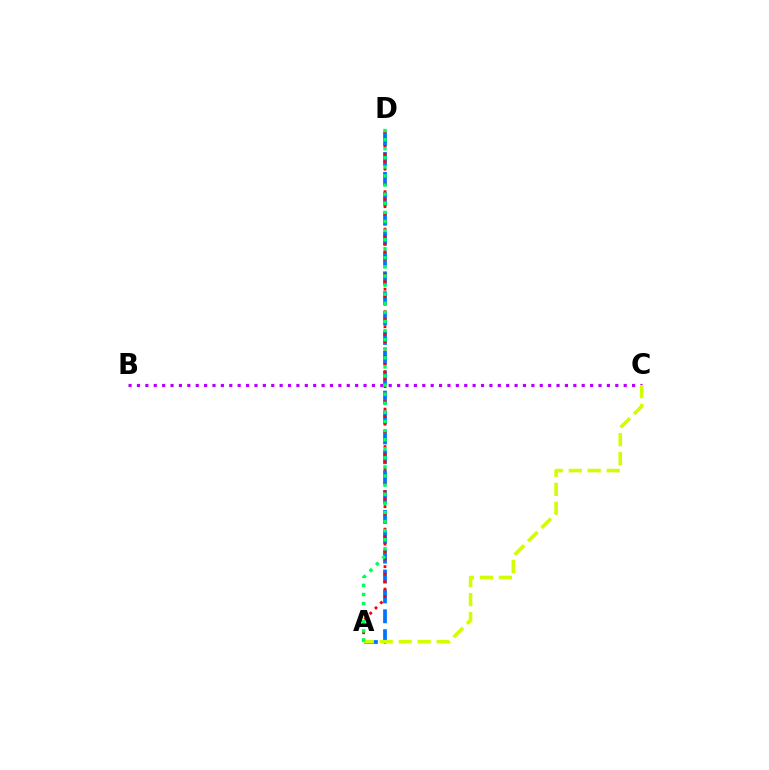{('B', 'C'): [{'color': '#b900ff', 'line_style': 'dotted', 'thickness': 2.28}], ('A', 'D'): [{'color': '#0074ff', 'line_style': 'dashed', 'thickness': 2.7}, {'color': '#ff0000', 'line_style': 'dotted', 'thickness': 2.04}, {'color': '#00ff5c', 'line_style': 'dotted', 'thickness': 2.47}], ('A', 'C'): [{'color': '#d1ff00', 'line_style': 'dashed', 'thickness': 2.58}]}